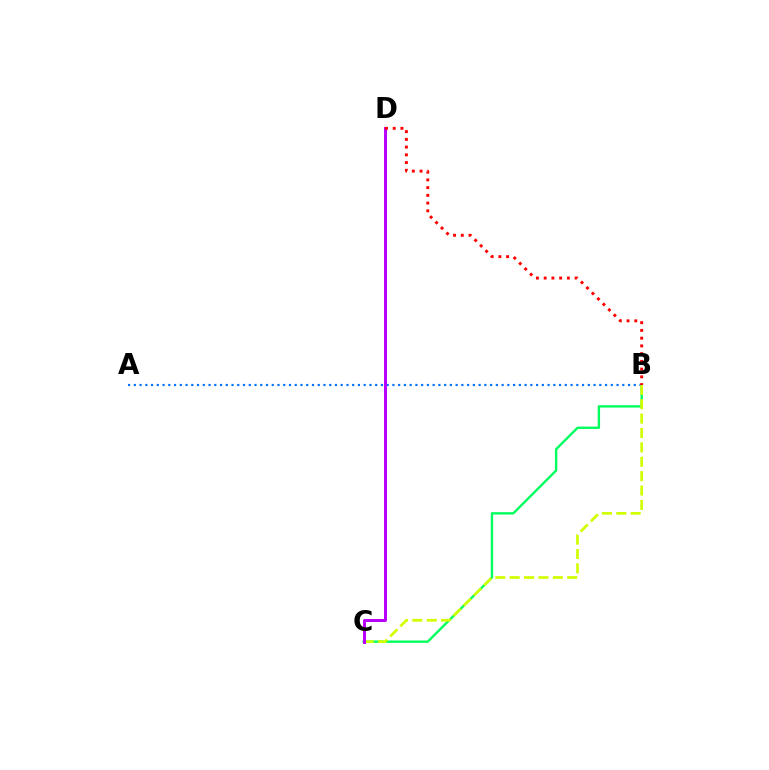{('B', 'C'): [{'color': '#00ff5c', 'line_style': 'solid', 'thickness': 1.71}, {'color': '#d1ff00', 'line_style': 'dashed', 'thickness': 1.95}], ('A', 'B'): [{'color': '#0074ff', 'line_style': 'dotted', 'thickness': 1.56}], ('C', 'D'): [{'color': '#b900ff', 'line_style': 'solid', 'thickness': 2.15}], ('B', 'D'): [{'color': '#ff0000', 'line_style': 'dotted', 'thickness': 2.1}]}